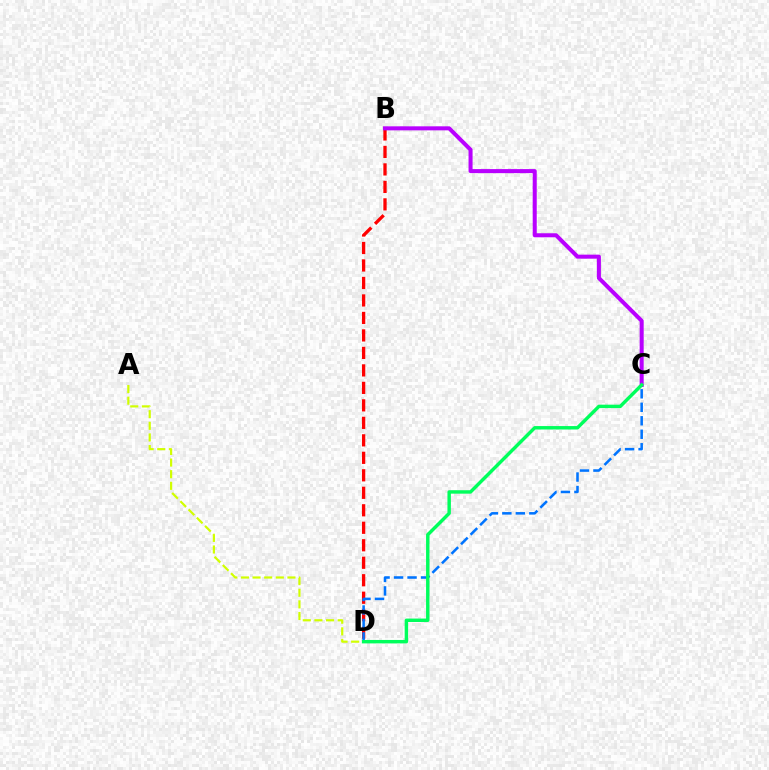{('A', 'D'): [{'color': '#d1ff00', 'line_style': 'dashed', 'thickness': 1.58}], ('B', 'D'): [{'color': '#ff0000', 'line_style': 'dashed', 'thickness': 2.38}], ('C', 'D'): [{'color': '#0074ff', 'line_style': 'dashed', 'thickness': 1.83}, {'color': '#00ff5c', 'line_style': 'solid', 'thickness': 2.47}], ('B', 'C'): [{'color': '#b900ff', 'line_style': 'solid', 'thickness': 2.9}]}